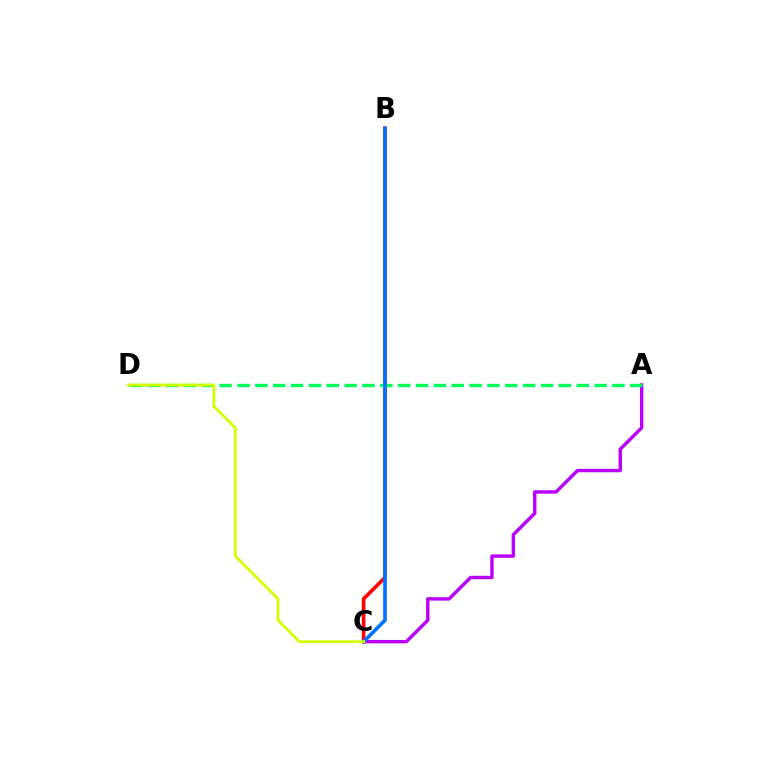{('A', 'C'): [{'color': '#b900ff', 'line_style': 'solid', 'thickness': 2.44}], ('B', 'C'): [{'color': '#ff0000', 'line_style': 'solid', 'thickness': 2.6}, {'color': '#0074ff', 'line_style': 'solid', 'thickness': 2.64}], ('A', 'D'): [{'color': '#00ff5c', 'line_style': 'dashed', 'thickness': 2.43}], ('C', 'D'): [{'color': '#d1ff00', 'line_style': 'solid', 'thickness': 2.0}]}